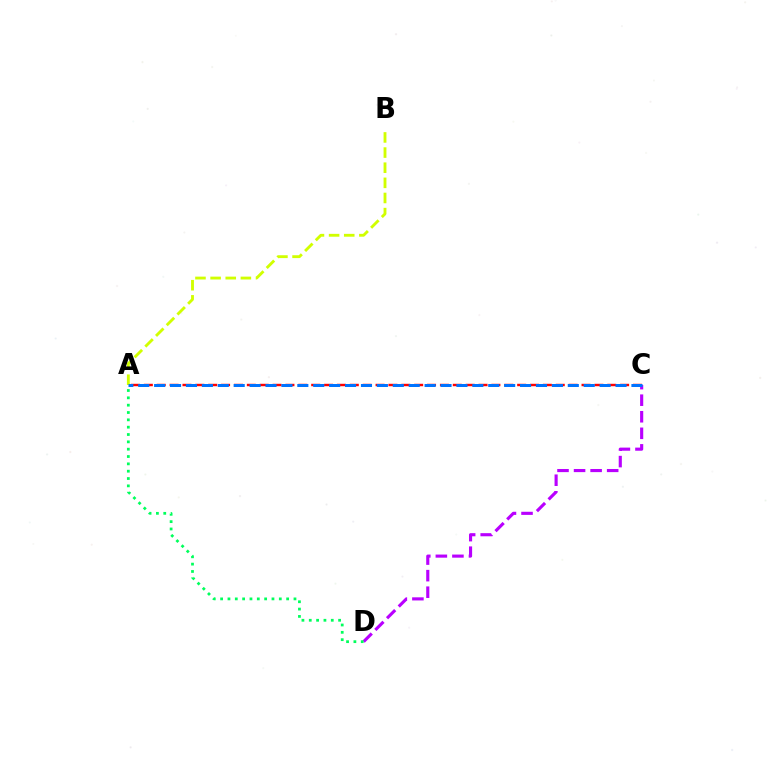{('A', 'C'): [{'color': '#ff0000', 'line_style': 'dashed', 'thickness': 1.75}, {'color': '#0074ff', 'line_style': 'dashed', 'thickness': 2.16}], ('C', 'D'): [{'color': '#b900ff', 'line_style': 'dashed', 'thickness': 2.25}], ('A', 'D'): [{'color': '#00ff5c', 'line_style': 'dotted', 'thickness': 1.99}], ('A', 'B'): [{'color': '#d1ff00', 'line_style': 'dashed', 'thickness': 2.06}]}